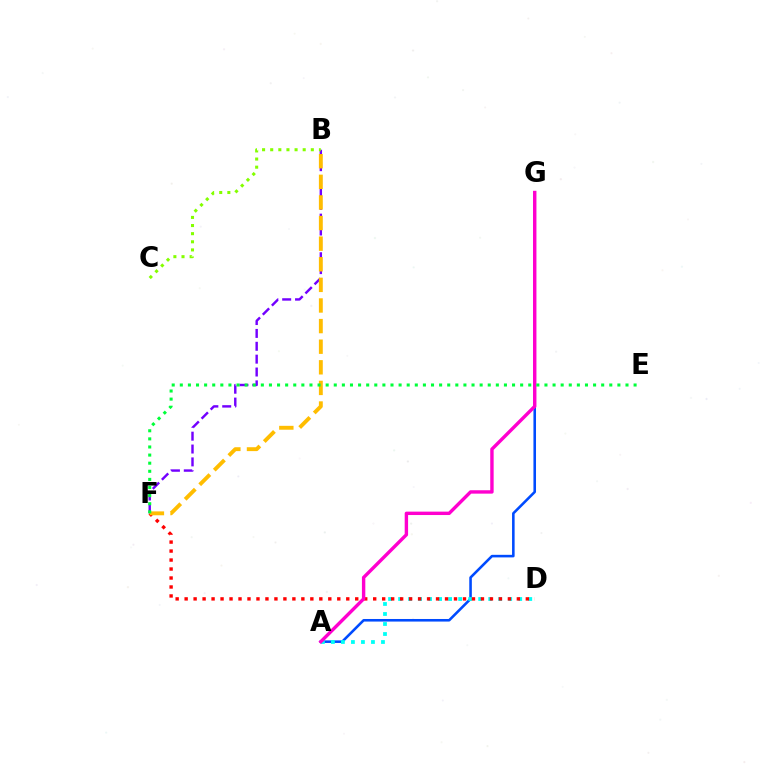{('A', 'G'): [{'color': '#004bff', 'line_style': 'solid', 'thickness': 1.86}, {'color': '#ff00cf', 'line_style': 'solid', 'thickness': 2.45}], ('A', 'D'): [{'color': '#00fff6', 'line_style': 'dotted', 'thickness': 2.72}], ('B', 'F'): [{'color': '#7200ff', 'line_style': 'dashed', 'thickness': 1.75}, {'color': '#ffbd00', 'line_style': 'dashed', 'thickness': 2.8}], ('D', 'F'): [{'color': '#ff0000', 'line_style': 'dotted', 'thickness': 2.44}], ('B', 'C'): [{'color': '#84ff00', 'line_style': 'dotted', 'thickness': 2.21}], ('E', 'F'): [{'color': '#00ff39', 'line_style': 'dotted', 'thickness': 2.2}]}